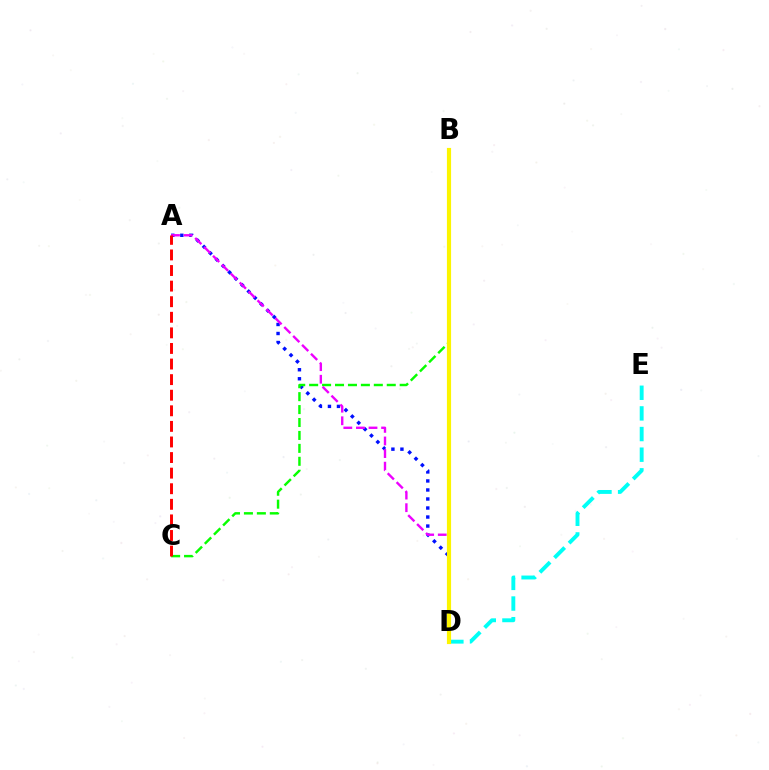{('A', 'D'): [{'color': '#0010ff', 'line_style': 'dotted', 'thickness': 2.45}, {'color': '#ee00ff', 'line_style': 'dashed', 'thickness': 1.71}], ('D', 'E'): [{'color': '#00fff6', 'line_style': 'dashed', 'thickness': 2.8}], ('B', 'C'): [{'color': '#08ff00', 'line_style': 'dashed', 'thickness': 1.76}], ('B', 'D'): [{'color': '#fcf500', 'line_style': 'solid', 'thickness': 3.0}], ('A', 'C'): [{'color': '#ff0000', 'line_style': 'dashed', 'thickness': 2.12}]}